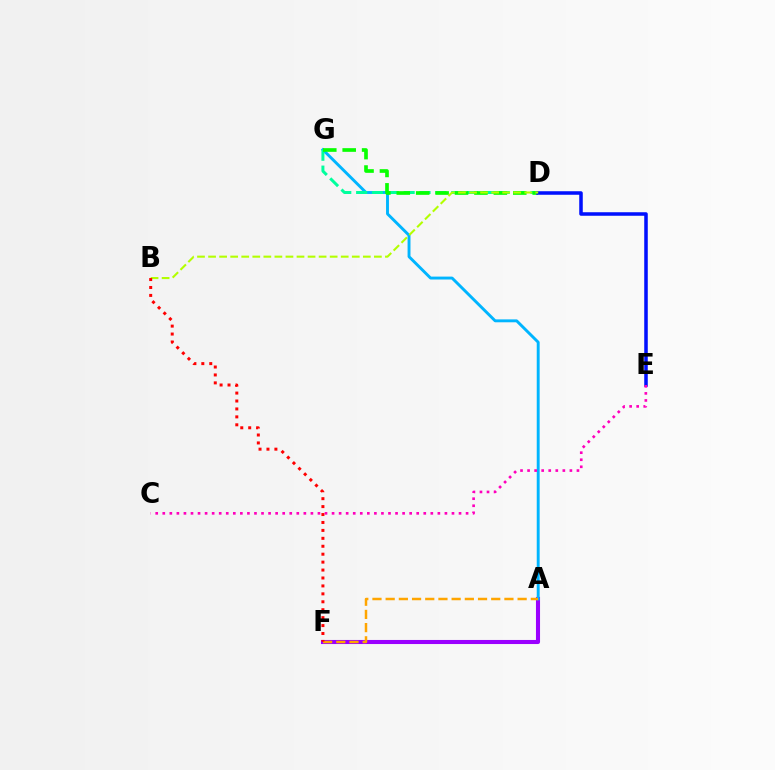{('A', 'F'): [{'color': '#9b00ff', 'line_style': 'solid', 'thickness': 2.93}, {'color': '#ffa500', 'line_style': 'dashed', 'thickness': 1.79}], ('A', 'G'): [{'color': '#00b5ff', 'line_style': 'solid', 'thickness': 2.09}], ('D', 'G'): [{'color': '#00ff9d', 'line_style': 'dashed', 'thickness': 2.15}, {'color': '#08ff00', 'line_style': 'dashed', 'thickness': 2.64}], ('D', 'E'): [{'color': '#0010ff', 'line_style': 'solid', 'thickness': 2.54}], ('C', 'E'): [{'color': '#ff00bd', 'line_style': 'dotted', 'thickness': 1.92}], ('B', 'D'): [{'color': '#b3ff00', 'line_style': 'dashed', 'thickness': 1.5}], ('B', 'F'): [{'color': '#ff0000', 'line_style': 'dotted', 'thickness': 2.16}]}